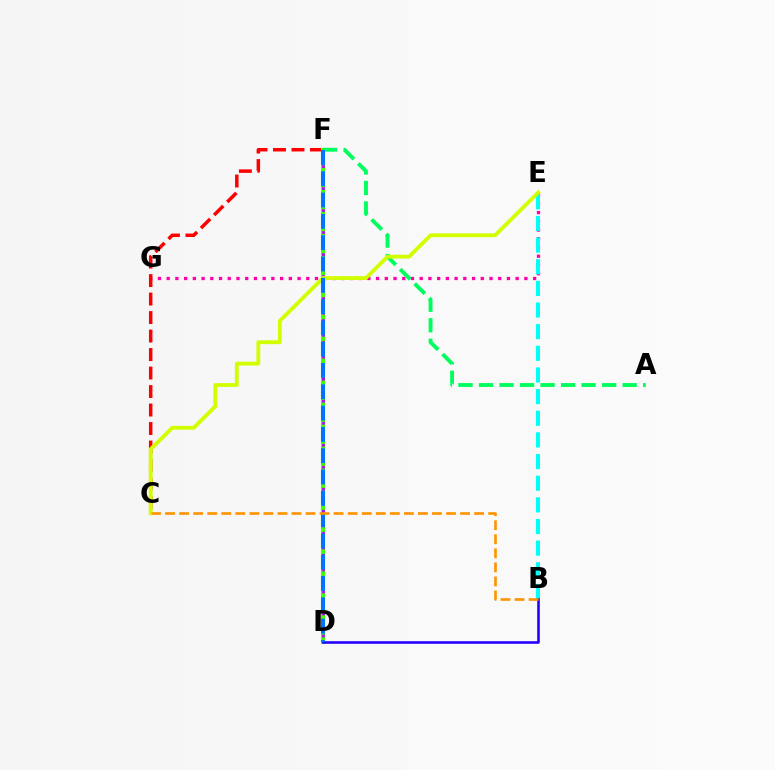{('E', 'G'): [{'color': '#ff00ac', 'line_style': 'dotted', 'thickness': 2.37}], ('C', 'F'): [{'color': '#ff0000', 'line_style': 'dashed', 'thickness': 2.51}], ('B', 'E'): [{'color': '#00fff6', 'line_style': 'dashed', 'thickness': 2.94}], ('D', 'F'): [{'color': '#3dff00', 'line_style': 'solid', 'thickness': 2.93}, {'color': '#b900ff', 'line_style': 'dotted', 'thickness': 1.99}, {'color': '#0074ff', 'line_style': 'dashed', 'thickness': 2.89}], ('A', 'F'): [{'color': '#00ff5c', 'line_style': 'dashed', 'thickness': 2.79}], ('B', 'D'): [{'color': '#2500ff', 'line_style': 'solid', 'thickness': 1.87}], ('C', 'E'): [{'color': '#d1ff00', 'line_style': 'solid', 'thickness': 2.75}], ('B', 'C'): [{'color': '#ff9400', 'line_style': 'dashed', 'thickness': 1.91}]}